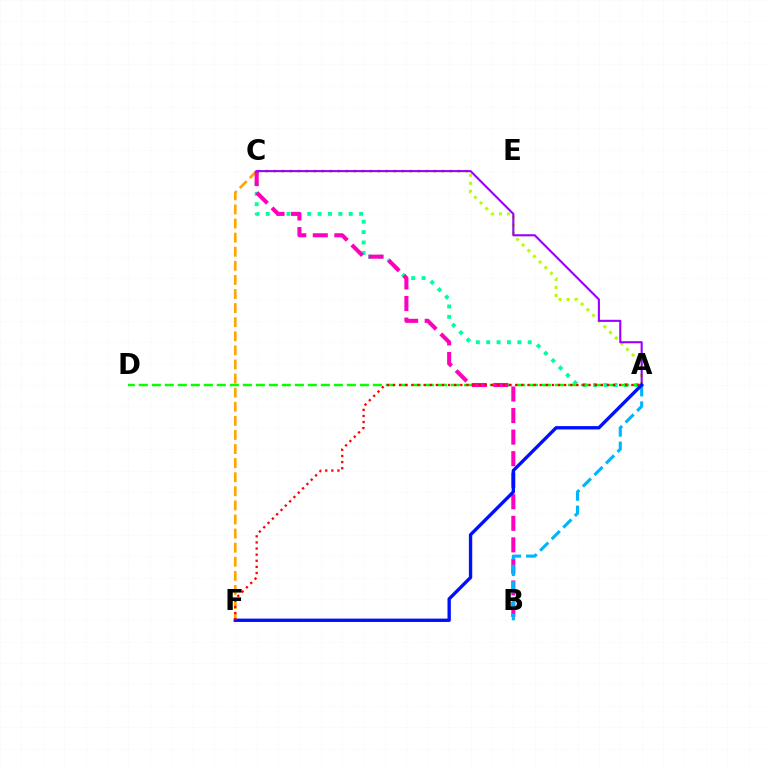{('A', 'C'): [{'color': '#b3ff00', 'line_style': 'dotted', 'thickness': 2.17}, {'color': '#00ff9d', 'line_style': 'dotted', 'thickness': 2.82}, {'color': '#9b00ff', 'line_style': 'solid', 'thickness': 1.52}], ('C', 'F'): [{'color': '#ffa500', 'line_style': 'dashed', 'thickness': 1.91}], ('A', 'D'): [{'color': '#08ff00', 'line_style': 'dashed', 'thickness': 1.77}], ('B', 'C'): [{'color': '#ff00bd', 'line_style': 'dashed', 'thickness': 2.93}], ('A', 'B'): [{'color': '#00b5ff', 'line_style': 'dashed', 'thickness': 2.22}], ('A', 'F'): [{'color': '#0010ff', 'line_style': 'solid', 'thickness': 2.42}, {'color': '#ff0000', 'line_style': 'dotted', 'thickness': 1.66}]}